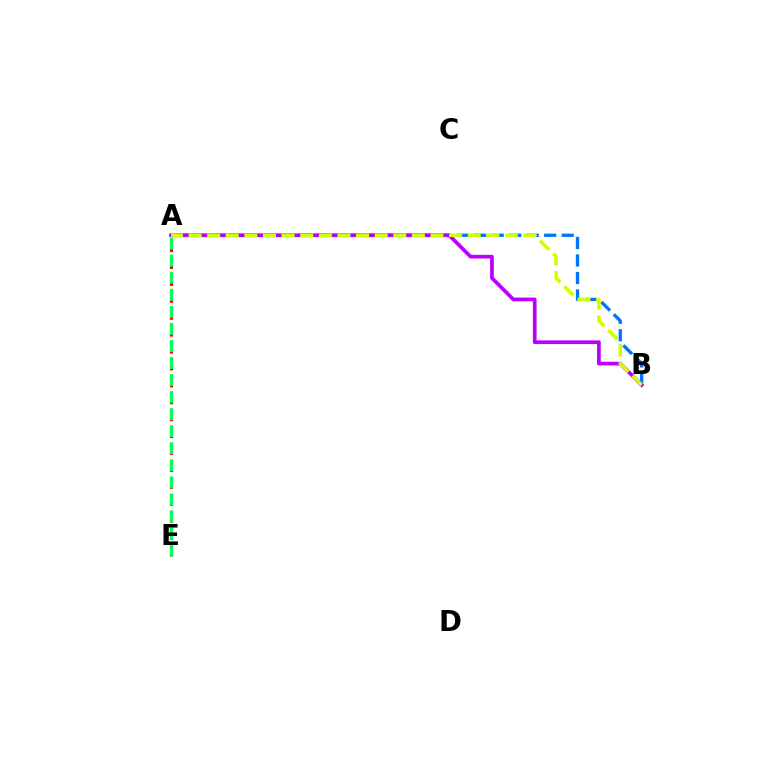{('A', 'B'): [{'color': '#0074ff', 'line_style': 'dashed', 'thickness': 2.38}, {'color': '#b900ff', 'line_style': 'solid', 'thickness': 2.68}, {'color': '#d1ff00', 'line_style': 'dashed', 'thickness': 2.53}], ('A', 'E'): [{'color': '#ff0000', 'line_style': 'dotted', 'thickness': 2.3}, {'color': '#00ff5c', 'line_style': 'dashed', 'thickness': 2.32}]}